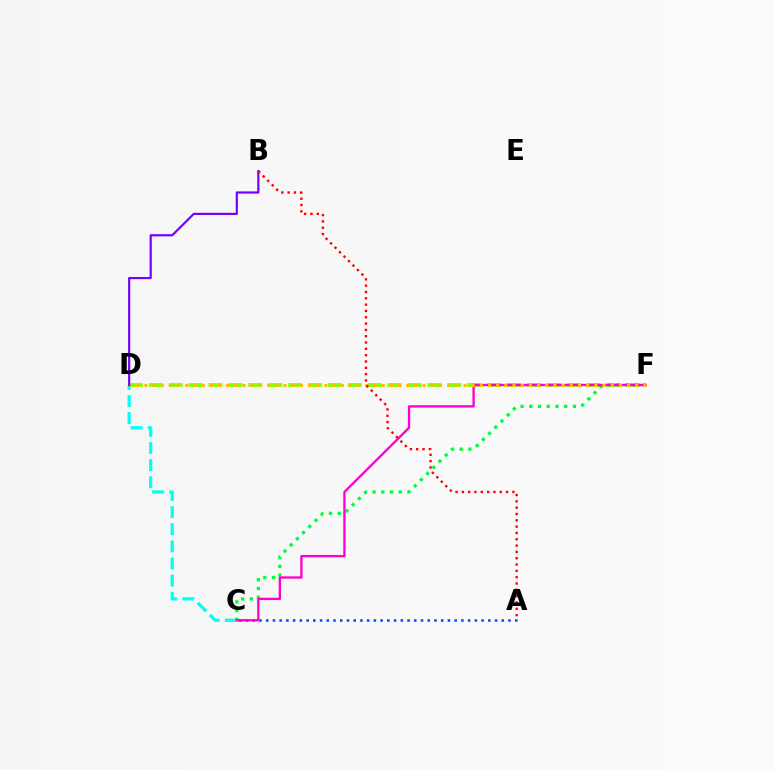{('D', 'F'): [{'color': '#84ff00', 'line_style': 'dashed', 'thickness': 2.7}, {'color': '#ffbd00', 'line_style': 'dotted', 'thickness': 2.22}], ('A', 'C'): [{'color': '#004bff', 'line_style': 'dotted', 'thickness': 1.83}], ('C', 'D'): [{'color': '#00fff6', 'line_style': 'dashed', 'thickness': 2.33}], ('C', 'F'): [{'color': '#00ff39', 'line_style': 'dotted', 'thickness': 2.37}, {'color': '#ff00cf', 'line_style': 'solid', 'thickness': 1.68}], ('B', 'D'): [{'color': '#7200ff', 'line_style': 'solid', 'thickness': 1.57}], ('A', 'B'): [{'color': '#ff0000', 'line_style': 'dotted', 'thickness': 1.72}]}